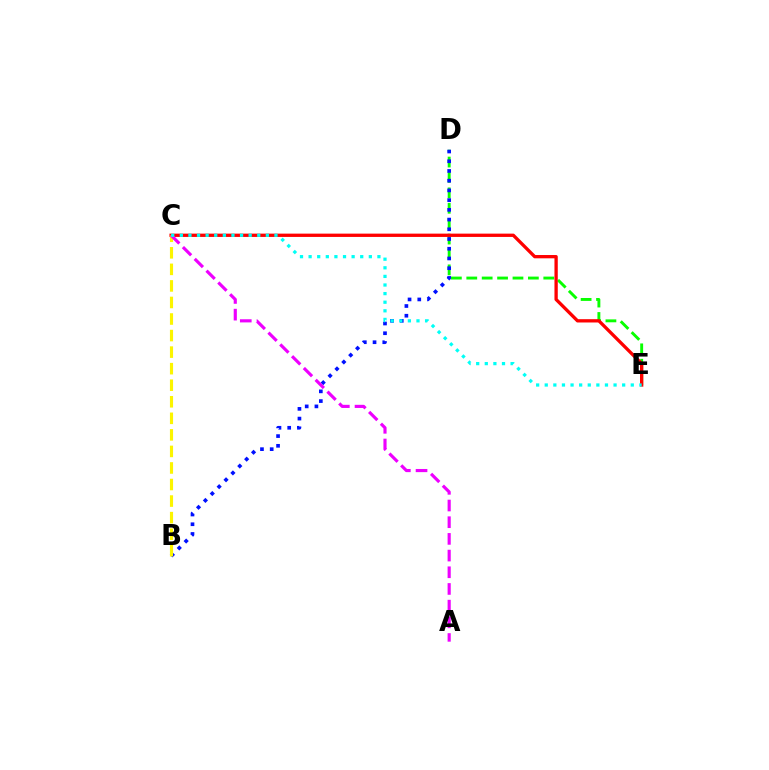{('D', 'E'): [{'color': '#08ff00', 'line_style': 'dashed', 'thickness': 2.09}], ('B', 'D'): [{'color': '#0010ff', 'line_style': 'dotted', 'thickness': 2.64}], ('C', 'E'): [{'color': '#ff0000', 'line_style': 'solid', 'thickness': 2.38}, {'color': '#00fff6', 'line_style': 'dotted', 'thickness': 2.34}], ('B', 'C'): [{'color': '#fcf500', 'line_style': 'dashed', 'thickness': 2.25}], ('A', 'C'): [{'color': '#ee00ff', 'line_style': 'dashed', 'thickness': 2.27}]}